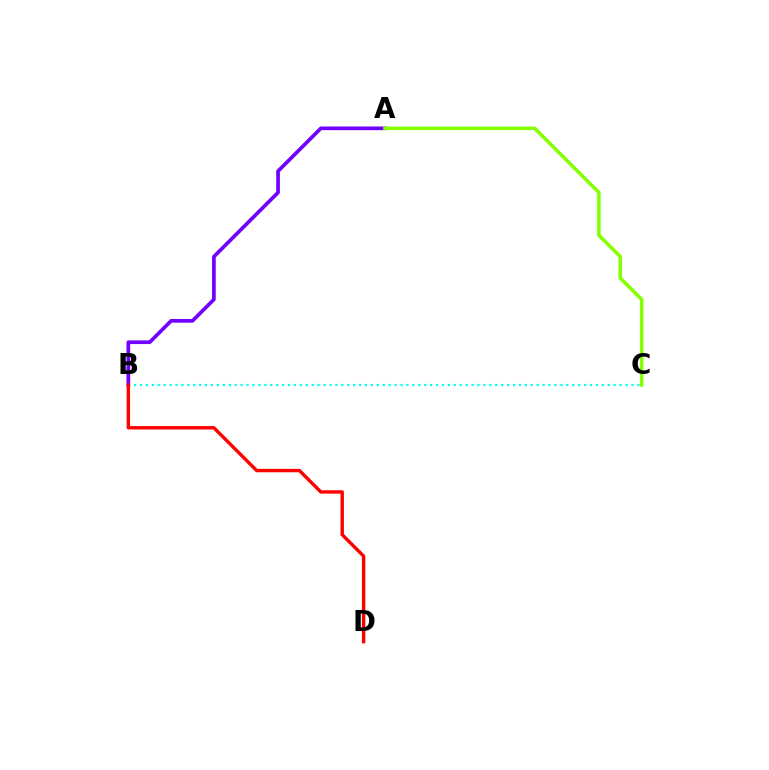{('B', 'C'): [{'color': '#00fff6', 'line_style': 'dotted', 'thickness': 1.61}], ('A', 'B'): [{'color': '#7200ff', 'line_style': 'solid', 'thickness': 2.65}], ('B', 'D'): [{'color': '#ff0000', 'line_style': 'solid', 'thickness': 2.44}], ('A', 'C'): [{'color': '#84ff00', 'line_style': 'solid', 'thickness': 2.53}]}